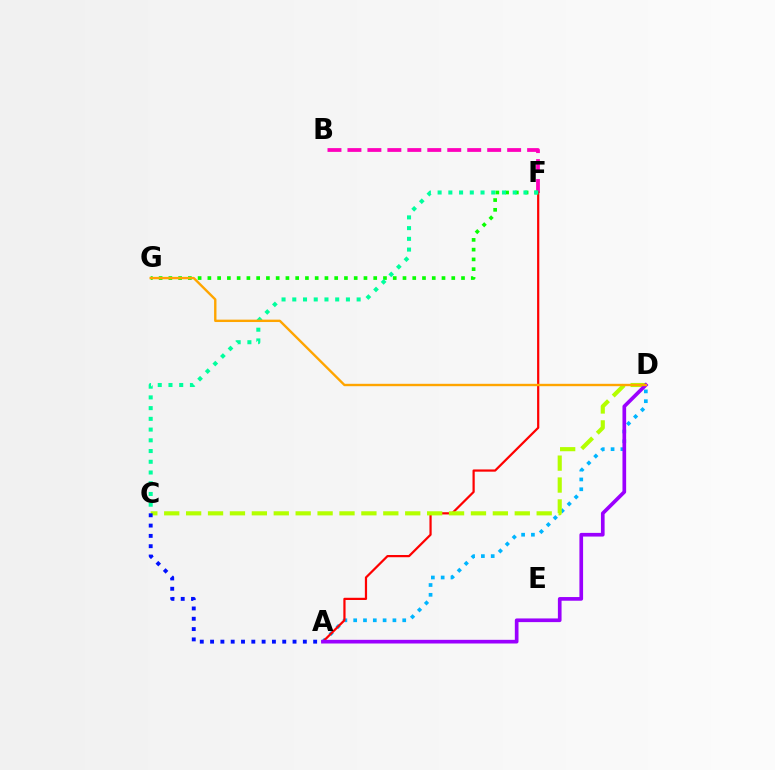{('B', 'F'): [{'color': '#ff00bd', 'line_style': 'dashed', 'thickness': 2.71}], ('A', 'D'): [{'color': '#00b5ff', 'line_style': 'dotted', 'thickness': 2.66}, {'color': '#9b00ff', 'line_style': 'solid', 'thickness': 2.65}], ('A', 'F'): [{'color': '#ff0000', 'line_style': 'solid', 'thickness': 1.6}], ('C', 'D'): [{'color': '#b3ff00', 'line_style': 'dashed', 'thickness': 2.98}], ('F', 'G'): [{'color': '#08ff00', 'line_style': 'dotted', 'thickness': 2.65}], ('C', 'F'): [{'color': '#00ff9d', 'line_style': 'dotted', 'thickness': 2.91}], ('D', 'G'): [{'color': '#ffa500', 'line_style': 'solid', 'thickness': 1.71}], ('A', 'C'): [{'color': '#0010ff', 'line_style': 'dotted', 'thickness': 2.8}]}